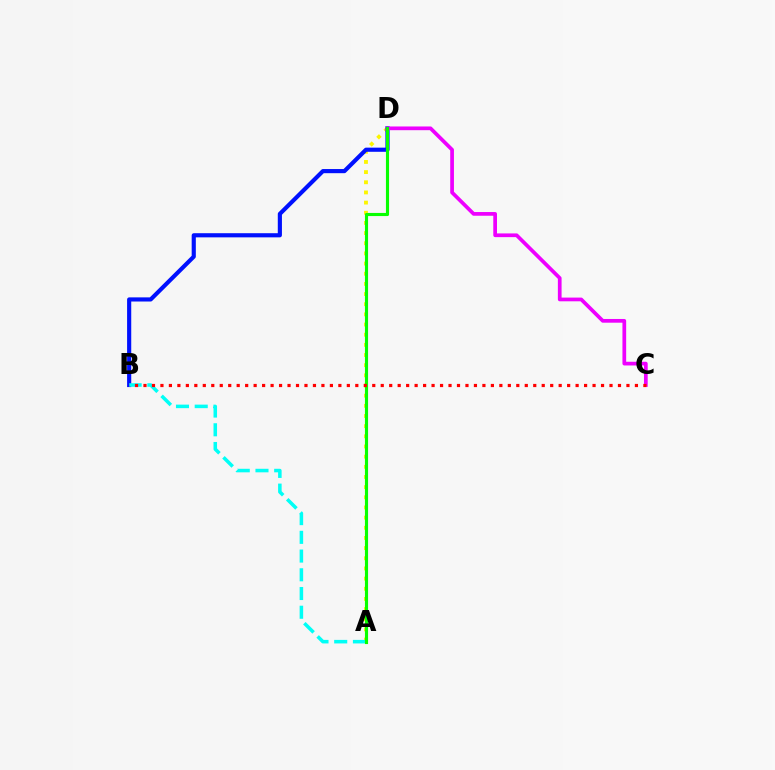{('A', 'D'): [{'color': '#fcf500', 'line_style': 'dotted', 'thickness': 2.76}, {'color': '#08ff00', 'line_style': 'solid', 'thickness': 2.25}], ('B', 'D'): [{'color': '#0010ff', 'line_style': 'solid', 'thickness': 2.98}], ('C', 'D'): [{'color': '#ee00ff', 'line_style': 'solid', 'thickness': 2.68}], ('A', 'B'): [{'color': '#00fff6', 'line_style': 'dashed', 'thickness': 2.54}], ('B', 'C'): [{'color': '#ff0000', 'line_style': 'dotted', 'thickness': 2.3}]}